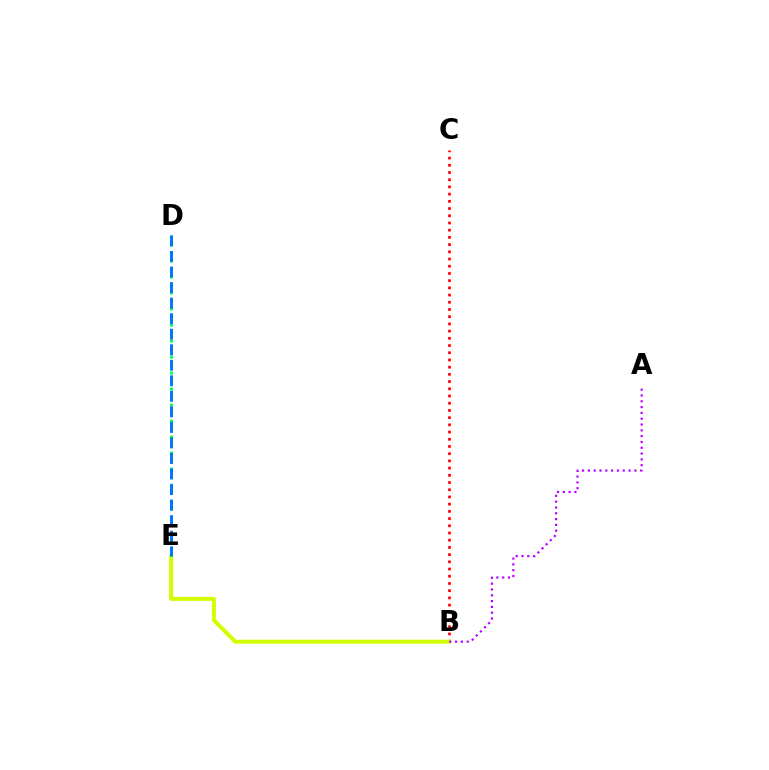{('B', 'C'): [{'color': '#ff0000', 'line_style': 'dotted', 'thickness': 1.96}], ('B', 'E'): [{'color': '#d1ff00', 'line_style': 'solid', 'thickness': 2.85}], ('D', 'E'): [{'color': '#00ff5c', 'line_style': 'dotted', 'thickness': 2.18}, {'color': '#0074ff', 'line_style': 'dashed', 'thickness': 2.11}], ('A', 'B'): [{'color': '#b900ff', 'line_style': 'dotted', 'thickness': 1.58}]}